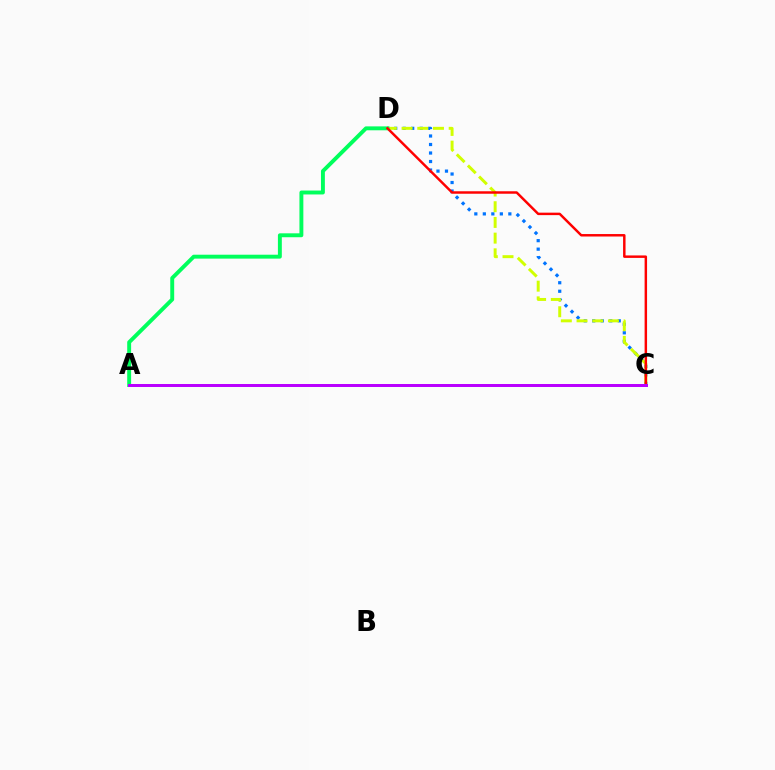{('C', 'D'): [{'color': '#0074ff', 'line_style': 'dotted', 'thickness': 2.31}, {'color': '#d1ff00', 'line_style': 'dashed', 'thickness': 2.13}, {'color': '#ff0000', 'line_style': 'solid', 'thickness': 1.77}], ('A', 'D'): [{'color': '#00ff5c', 'line_style': 'solid', 'thickness': 2.82}], ('A', 'C'): [{'color': '#b900ff', 'line_style': 'solid', 'thickness': 2.15}]}